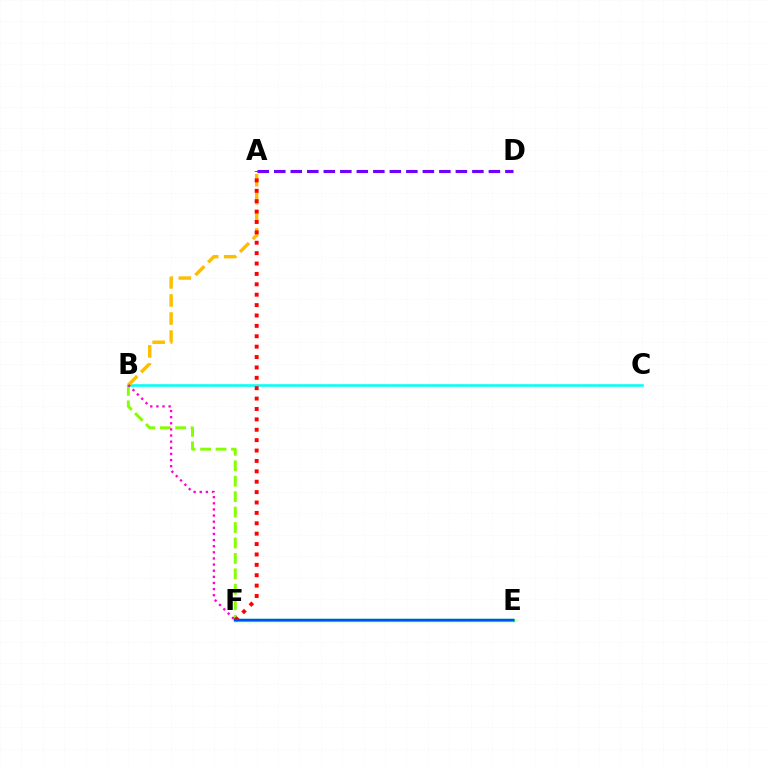{('B', 'F'): [{'color': '#84ff00', 'line_style': 'dashed', 'thickness': 2.1}, {'color': '#ff00cf', 'line_style': 'dotted', 'thickness': 1.66}], ('B', 'C'): [{'color': '#00fff6', 'line_style': 'solid', 'thickness': 1.84}], ('E', 'F'): [{'color': '#00ff39', 'line_style': 'solid', 'thickness': 2.37}, {'color': '#004bff', 'line_style': 'solid', 'thickness': 1.73}], ('A', 'B'): [{'color': '#ffbd00', 'line_style': 'dashed', 'thickness': 2.46}], ('A', 'D'): [{'color': '#7200ff', 'line_style': 'dashed', 'thickness': 2.24}], ('A', 'F'): [{'color': '#ff0000', 'line_style': 'dotted', 'thickness': 2.82}]}